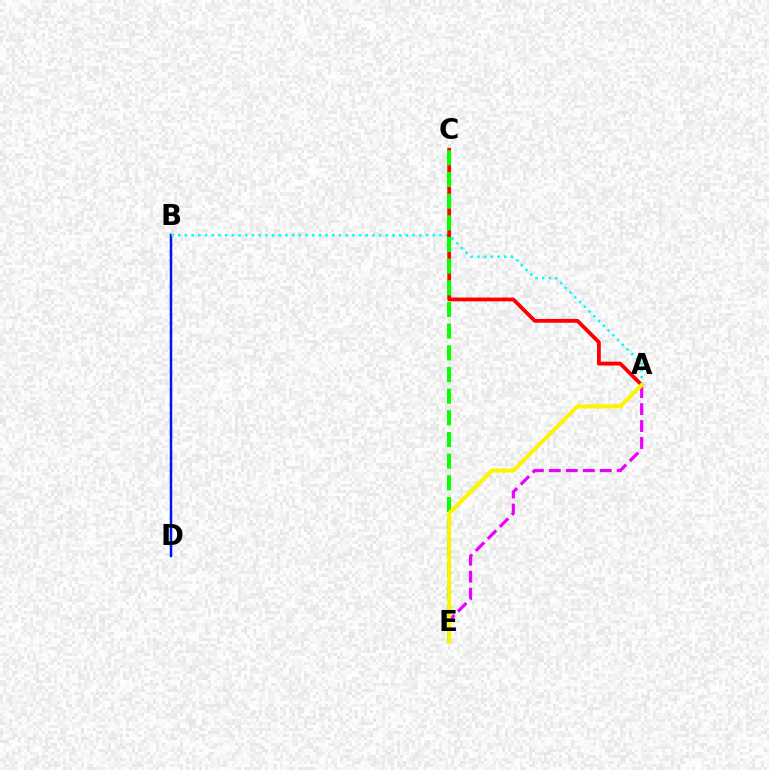{('B', 'D'): [{'color': '#0010ff', 'line_style': 'solid', 'thickness': 1.78}], ('A', 'B'): [{'color': '#00fff6', 'line_style': 'dotted', 'thickness': 1.82}], ('A', 'C'): [{'color': '#ff0000', 'line_style': 'solid', 'thickness': 2.74}], ('A', 'E'): [{'color': '#ee00ff', 'line_style': 'dashed', 'thickness': 2.31}, {'color': '#fcf500', 'line_style': 'solid', 'thickness': 2.9}], ('C', 'E'): [{'color': '#08ff00', 'line_style': 'dashed', 'thickness': 2.94}]}